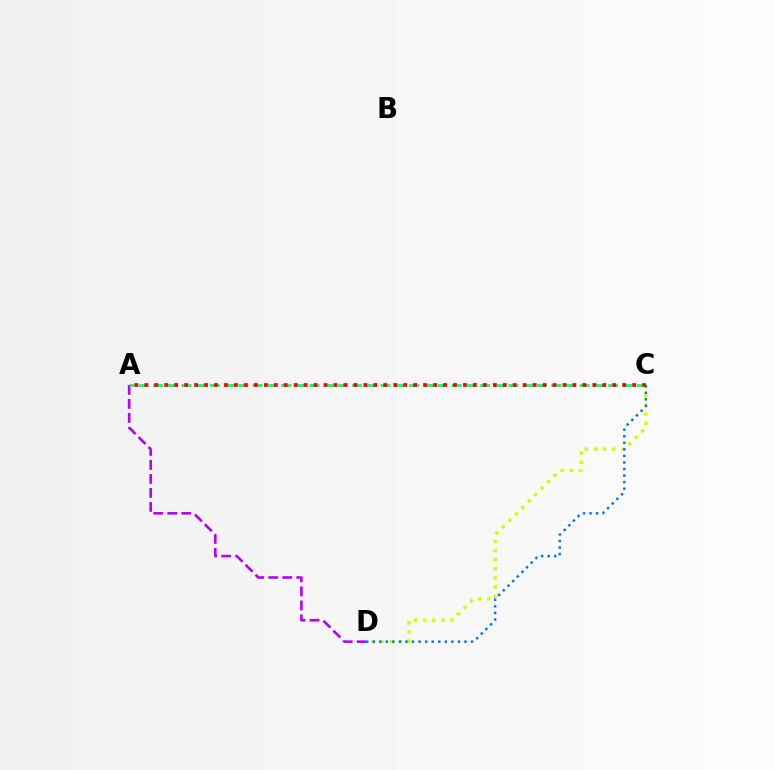{('A', 'D'): [{'color': '#b900ff', 'line_style': 'dashed', 'thickness': 1.9}], ('C', 'D'): [{'color': '#d1ff00', 'line_style': 'dotted', 'thickness': 2.48}, {'color': '#0074ff', 'line_style': 'dotted', 'thickness': 1.78}], ('A', 'C'): [{'color': '#00ff5c', 'line_style': 'dashed', 'thickness': 1.93}, {'color': '#ff0000', 'line_style': 'dotted', 'thickness': 2.71}]}